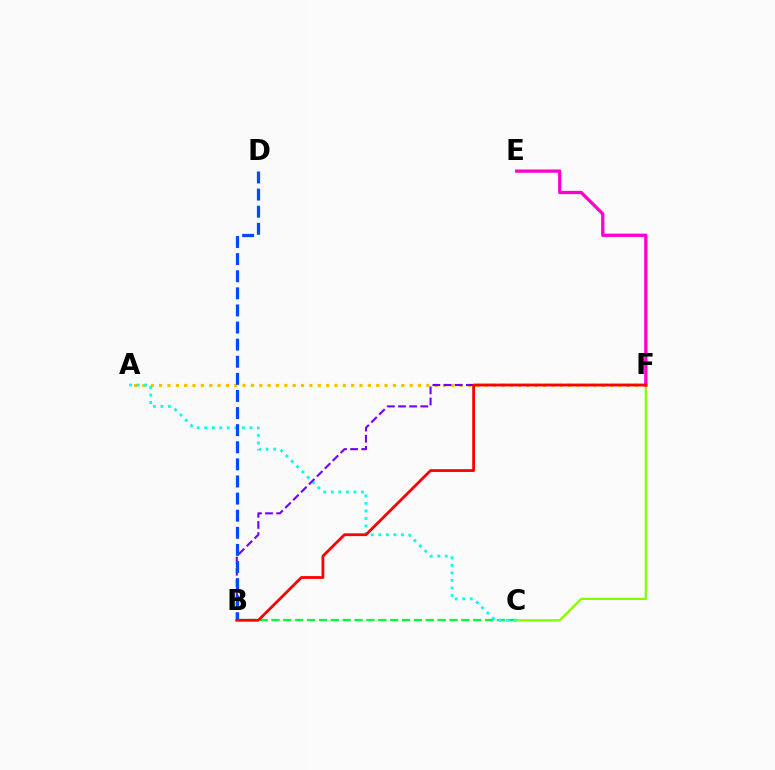{('A', 'F'): [{'color': '#ffbd00', 'line_style': 'dotted', 'thickness': 2.27}], ('B', 'C'): [{'color': '#00ff39', 'line_style': 'dashed', 'thickness': 1.61}], ('C', 'F'): [{'color': '#84ff00', 'line_style': 'solid', 'thickness': 1.61}], ('A', 'C'): [{'color': '#00fff6', 'line_style': 'dotted', 'thickness': 2.04}], ('B', 'F'): [{'color': '#7200ff', 'line_style': 'dashed', 'thickness': 1.52}, {'color': '#ff0000', 'line_style': 'solid', 'thickness': 2.01}], ('B', 'D'): [{'color': '#004bff', 'line_style': 'dashed', 'thickness': 2.32}], ('E', 'F'): [{'color': '#ff00cf', 'line_style': 'solid', 'thickness': 2.37}]}